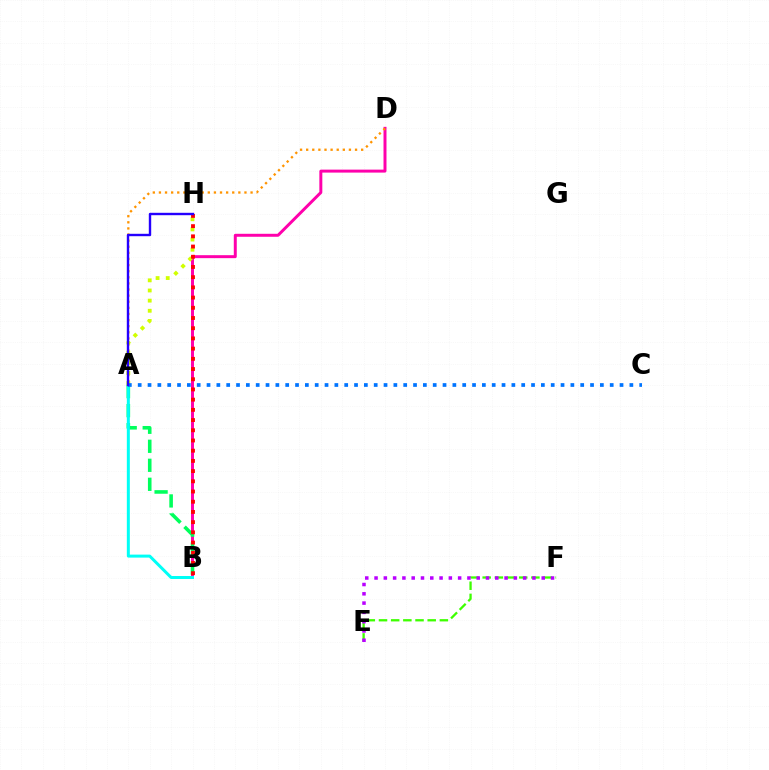{('E', 'F'): [{'color': '#3dff00', 'line_style': 'dashed', 'thickness': 1.65}, {'color': '#b900ff', 'line_style': 'dotted', 'thickness': 2.52}], ('B', 'D'): [{'color': '#ff00ac', 'line_style': 'solid', 'thickness': 2.14}], ('A', 'B'): [{'color': '#00ff5c', 'line_style': 'dashed', 'thickness': 2.58}, {'color': '#00fff6', 'line_style': 'solid', 'thickness': 2.16}], ('A', 'D'): [{'color': '#ff9400', 'line_style': 'dotted', 'thickness': 1.66}], ('A', 'H'): [{'color': '#d1ff00', 'line_style': 'dotted', 'thickness': 2.76}, {'color': '#2500ff', 'line_style': 'solid', 'thickness': 1.73}], ('A', 'C'): [{'color': '#0074ff', 'line_style': 'dotted', 'thickness': 2.67}], ('B', 'H'): [{'color': '#ff0000', 'line_style': 'dotted', 'thickness': 2.77}]}